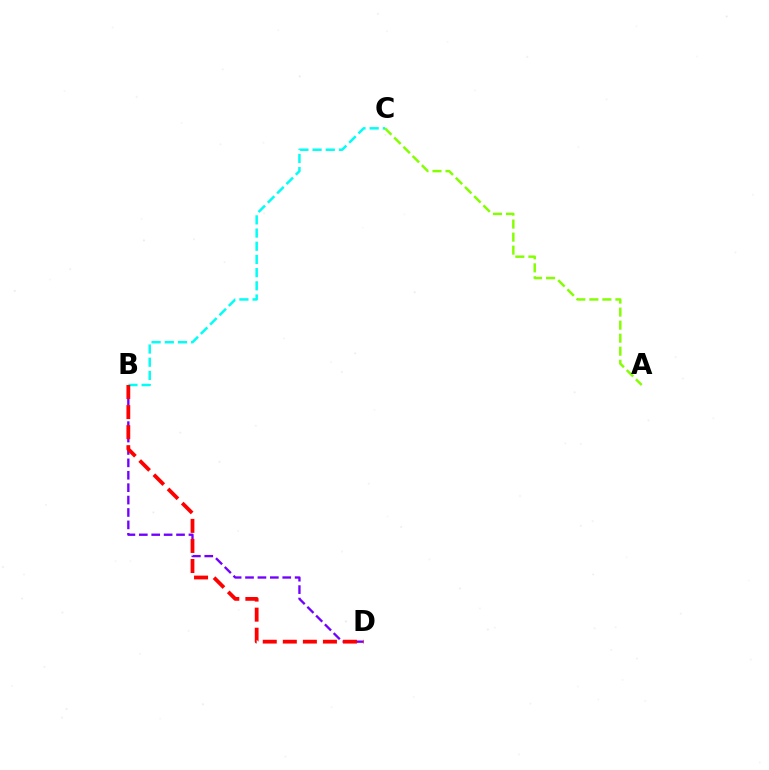{('B', 'D'): [{'color': '#7200ff', 'line_style': 'dashed', 'thickness': 1.69}, {'color': '#ff0000', 'line_style': 'dashed', 'thickness': 2.72}], ('A', 'C'): [{'color': '#84ff00', 'line_style': 'dashed', 'thickness': 1.77}], ('B', 'C'): [{'color': '#00fff6', 'line_style': 'dashed', 'thickness': 1.79}]}